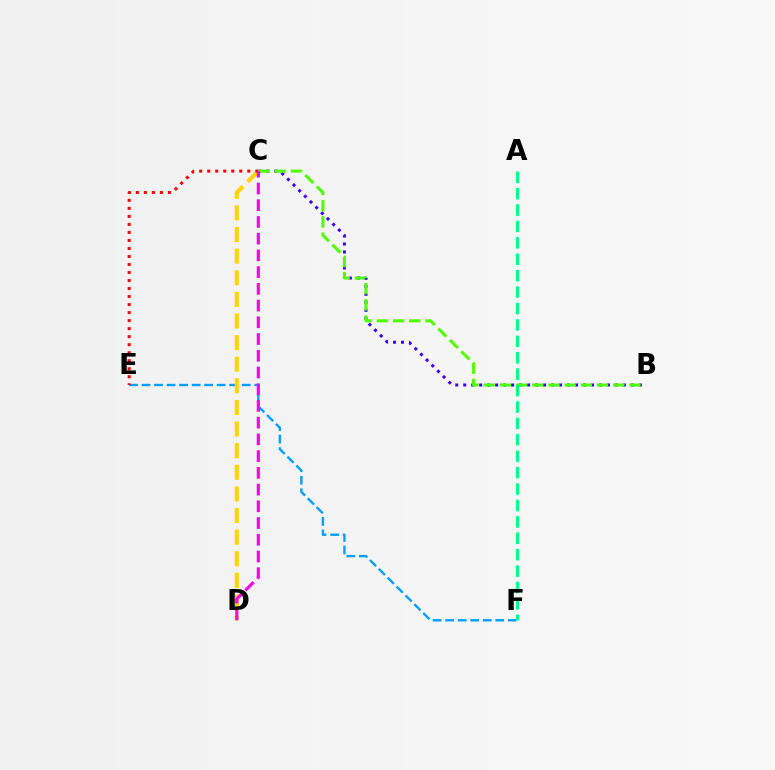{('B', 'C'): [{'color': '#3700ff', 'line_style': 'dotted', 'thickness': 2.17}, {'color': '#4fff00', 'line_style': 'dashed', 'thickness': 2.2}], ('E', 'F'): [{'color': '#009eff', 'line_style': 'dashed', 'thickness': 1.7}], ('C', 'D'): [{'color': '#ffd500', 'line_style': 'dashed', 'thickness': 2.94}, {'color': '#ff00ed', 'line_style': 'dashed', 'thickness': 2.27}], ('C', 'E'): [{'color': '#ff0000', 'line_style': 'dotted', 'thickness': 2.18}], ('A', 'F'): [{'color': '#00ff86', 'line_style': 'dashed', 'thickness': 2.23}]}